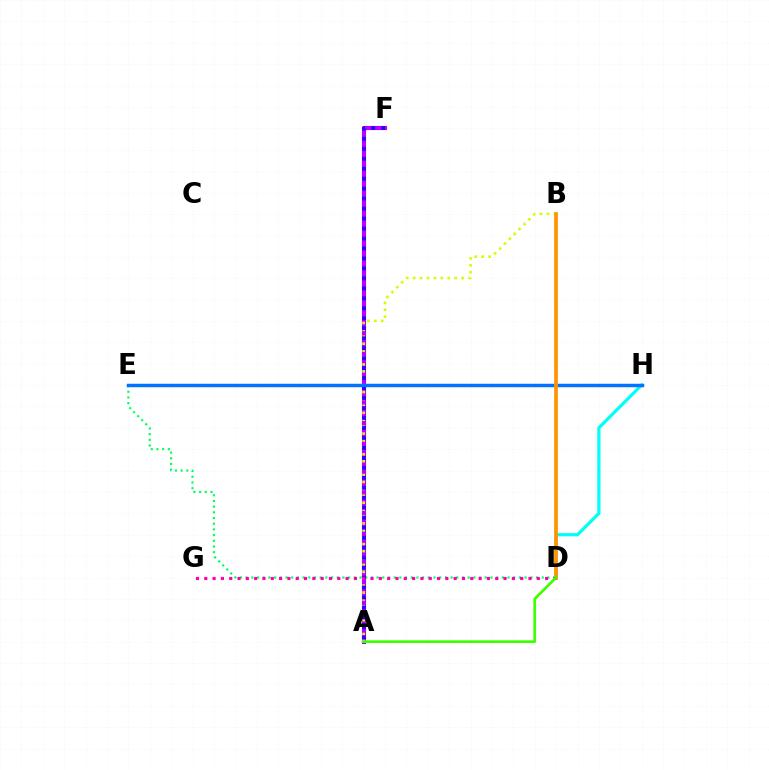{('D', 'E'): [{'color': '#00ff5c', 'line_style': 'dotted', 'thickness': 1.55}], ('A', 'F'): [{'color': '#b900ff', 'line_style': 'solid', 'thickness': 2.98}, {'color': '#2500ff', 'line_style': 'dotted', 'thickness': 2.71}], ('E', 'H'): [{'color': '#ff0000', 'line_style': 'solid', 'thickness': 2.13}, {'color': '#0074ff', 'line_style': 'solid', 'thickness': 2.5}], ('D', 'H'): [{'color': '#00fff6', 'line_style': 'solid', 'thickness': 2.32}], ('A', 'B'): [{'color': '#d1ff00', 'line_style': 'dotted', 'thickness': 1.88}], ('B', 'D'): [{'color': '#ff9400', 'line_style': 'solid', 'thickness': 2.68}], ('D', 'G'): [{'color': '#ff00ac', 'line_style': 'dotted', 'thickness': 2.26}], ('A', 'D'): [{'color': '#3dff00', 'line_style': 'solid', 'thickness': 1.93}]}